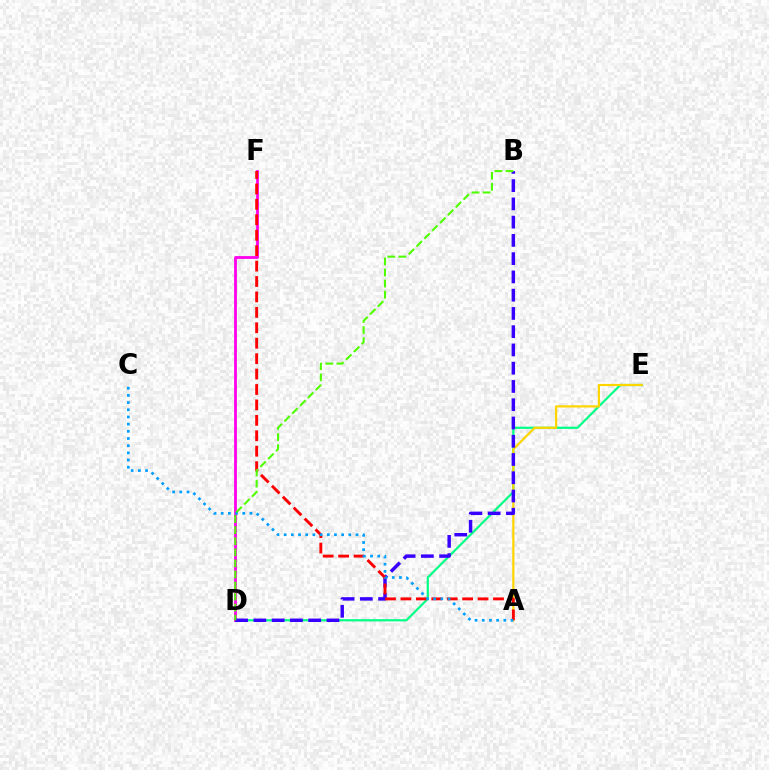{('D', 'E'): [{'color': '#00ff86', 'line_style': 'solid', 'thickness': 1.59}], ('A', 'E'): [{'color': '#ffd500', 'line_style': 'solid', 'thickness': 1.58}], ('D', 'F'): [{'color': '#ff00ed', 'line_style': 'solid', 'thickness': 2.01}], ('B', 'D'): [{'color': '#3700ff', 'line_style': 'dashed', 'thickness': 2.48}, {'color': '#4fff00', 'line_style': 'dashed', 'thickness': 1.5}], ('A', 'F'): [{'color': '#ff0000', 'line_style': 'dashed', 'thickness': 2.1}], ('A', 'C'): [{'color': '#009eff', 'line_style': 'dotted', 'thickness': 1.95}]}